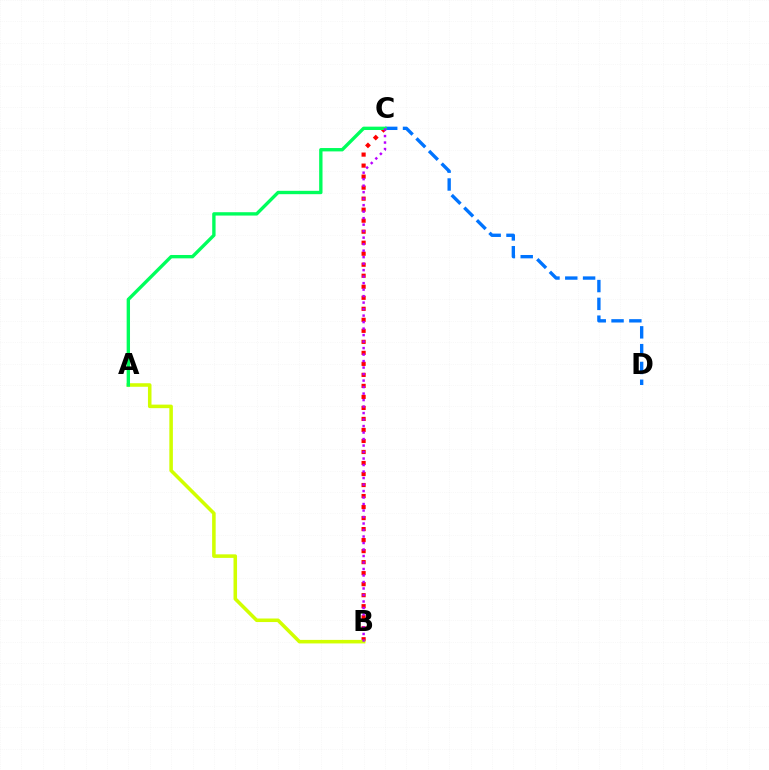{('C', 'D'): [{'color': '#0074ff', 'line_style': 'dashed', 'thickness': 2.42}], ('B', 'C'): [{'color': '#ff0000', 'line_style': 'dotted', 'thickness': 2.99}, {'color': '#b900ff', 'line_style': 'dotted', 'thickness': 1.77}], ('A', 'B'): [{'color': '#d1ff00', 'line_style': 'solid', 'thickness': 2.55}], ('A', 'C'): [{'color': '#00ff5c', 'line_style': 'solid', 'thickness': 2.42}]}